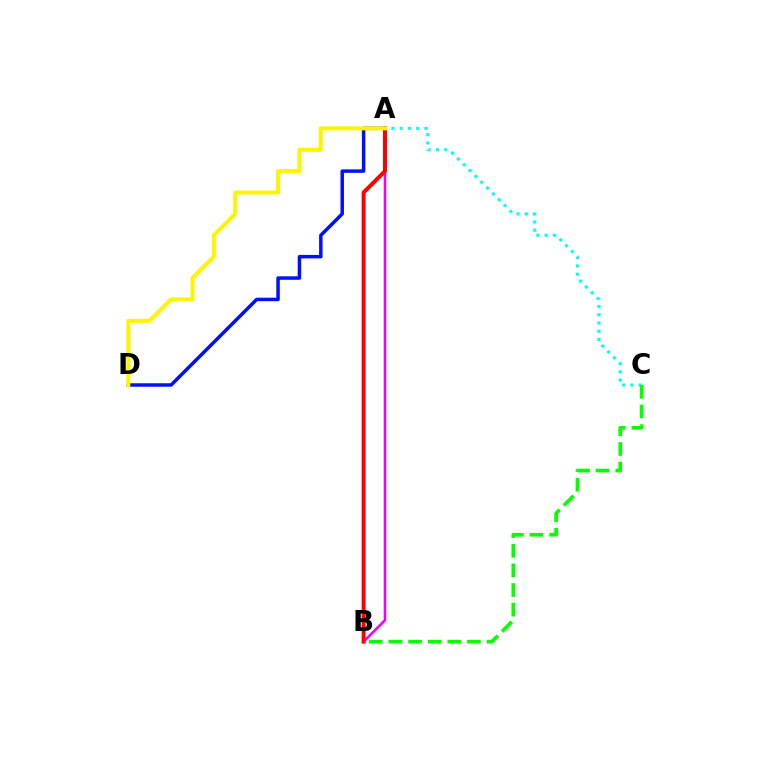{('A', 'B'): [{'color': '#ee00ff', 'line_style': 'solid', 'thickness': 1.85}, {'color': '#ff0000', 'line_style': 'solid', 'thickness': 2.85}], ('A', 'C'): [{'color': '#00fff6', 'line_style': 'dotted', 'thickness': 2.24}], ('A', 'D'): [{'color': '#0010ff', 'line_style': 'solid', 'thickness': 2.51}, {'color': '#fcf500', 'line_style': 'solid', 'thickness': 2.9}], ('B', 'C'): [{'color': '#08ff00', 'line_style': 'dashed', 'thickness': 2.67}]}